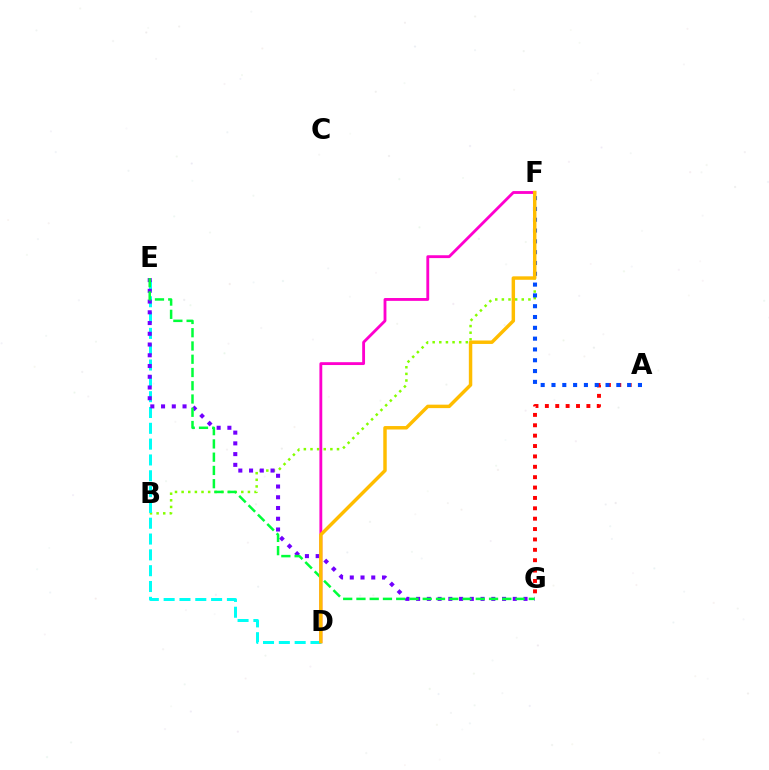{('B', 'F'): [{'color': '#84ff00', 'line_style': 'dotted', 'thickness': 1.8}], ('A', 'G'): [{'color': '#ff0000', 'line_style': 'dotted', 'thickness': 2.82}], ('D', 'E'): [{'color': '#00fff6', 'line_style': 'dashed', 'thickness': 2.15}], ('A', 'F'): [{'color': '#004bff', 'line_style': 'dotted', 'thickness': 2.94}], ('E', 'G'): [{'color': '#7200ff', 'line_style': 'dotted', 'thickness': 2.92}, {'color': '#00ff39', 'line_style': 'dashed', 'thickness': 1.8}], ('D', 'F'): [{'color': '#ff00cf', 'line_style': 'solid', 'thickness': 2.05}, {'color': '#ffbd00', 'line_style': 'solid', 'thickness': 2.49}]}